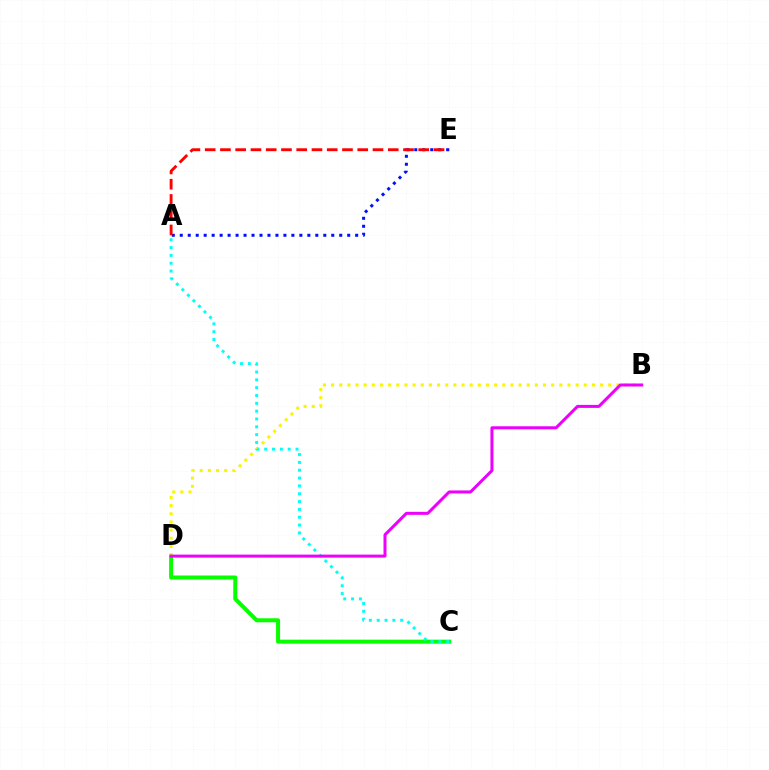{('A', 'E'): [{'color': '#0010ff', 'line_style': 'dotted', 'thickness': 2.17}, {'color': '#ff0000', 'line_style': 'dashed', 'thickness': 2.07}], ('C', 'D'): [{'color': '#08ff00', 'line_style': 'solid', 'thickness': 2.88}], ('B', 'D'): [{'color': '#fcf500', 'line_style': 'dotted', 'thickness': 2.21}, {'color': '#ee00ff', 'line_style': 'solid', 'thickness': 2.17}], ('A', 'C'): [{'color': '#00fff6', 'line_style': 'dotted', 'thickness': 2.13}]}